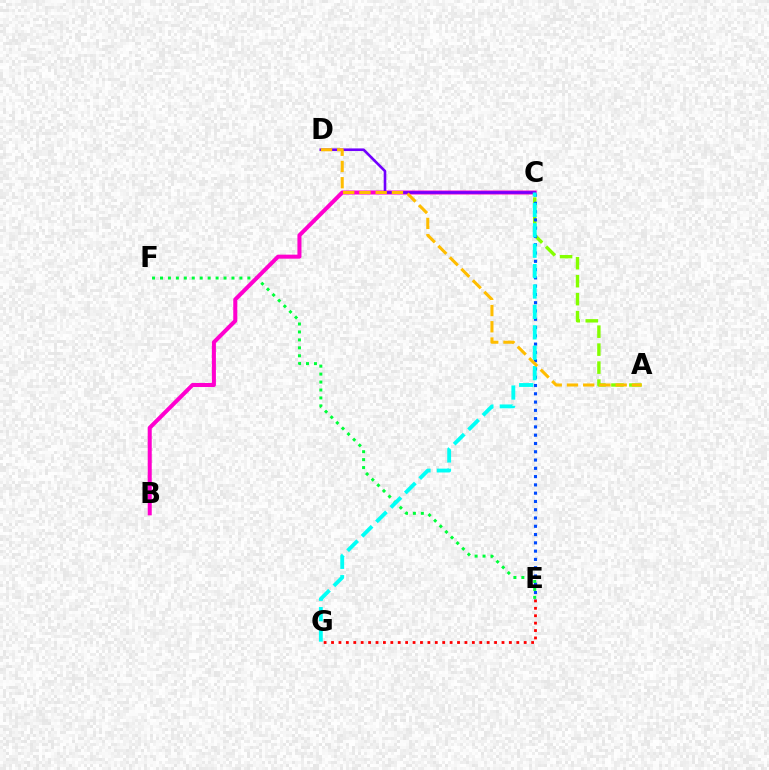{('A', 'C'): [{'color': '#84ff00', 'line_style': 'dashed', 'thickness': 2.44}], ('E', 'G'): [{'color': '#ff0000', 'line_style': 'dotted', 'thickness': 2.01}], ('C', 'E'): [{'color': '#004bff', 'line_style': 'dotted', 'thickness': 2.25}], ('E', 'F'): [{'color': '#00ff39', 'line_style': 'dotted', 'thickness': 2.16}], ('B', 'C'): [{'color': '#ff00cf', 'line_style': 'solid', 'thickness': 2.9}], ('C', 'D'): [{'color': '#7200ff', 'line_style': 'solid', 'thickness': 1.88}], ('C', 'G'): [{'color': '#00fff6', 'line_style': 'dashed', 'thickness': 2.77}], ('A', 'D'): [{'color': '#ffbd00', 'line_style': 'dashed', 'thickness': 2.21}]}